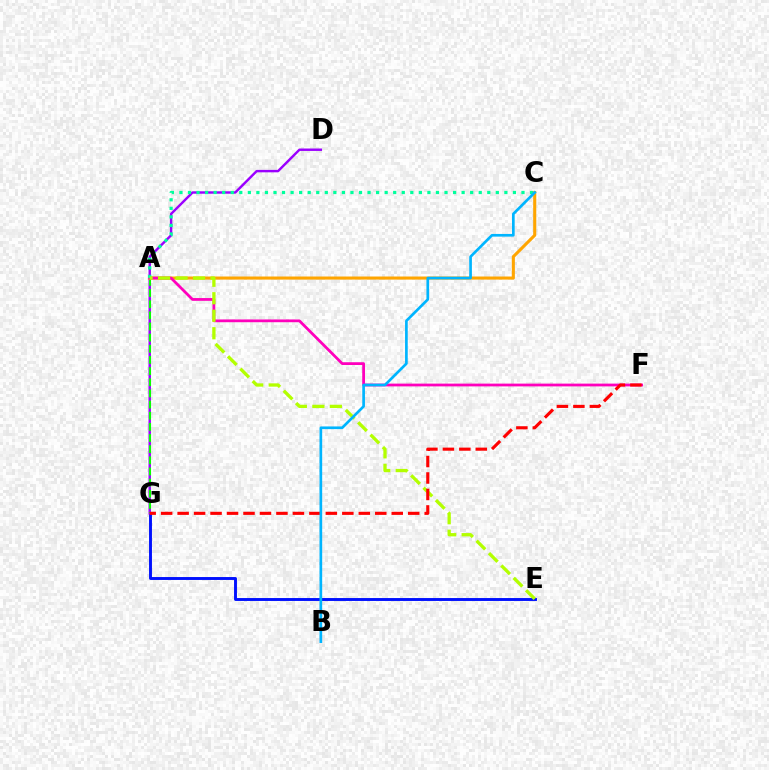{('E', 'G'): [{'color': '#0010ff', 'line_style': 'solid', 'thickness': 2.09}], ('D', 'G'): [{'color': '#9b00ff', 'line_style': 'solid', 'thickness': 1.75}], ('A', 'G'): [{'color': '#08ff00', 'line_style': 'dashed', 'thickness': 1.51}], ('A', 'C'): [{'color': '#ffa500', 'line_style': 'solid', 'thickness': 2.22}, {'color': '#00ff9d', 'line_style': 'dotted', 'thickness': 2.32}], ('A', 'F'): [{'color': '#ff00bd', 'line_style': 'solid', 'thickness': 2.0}], ('A', 'E'): [{'color': '#b3ff00', 'line_style': 'dashed', 'thickness': 2.38}], ('F', 'G'): [{'color': '#ff0000', 'line_style': 'dashed', 'thickness': 2.24}], ('B', 'C'): [{'color': '#00b5ff', 'line_style': 'solid', 'thickness': 1.93}]}